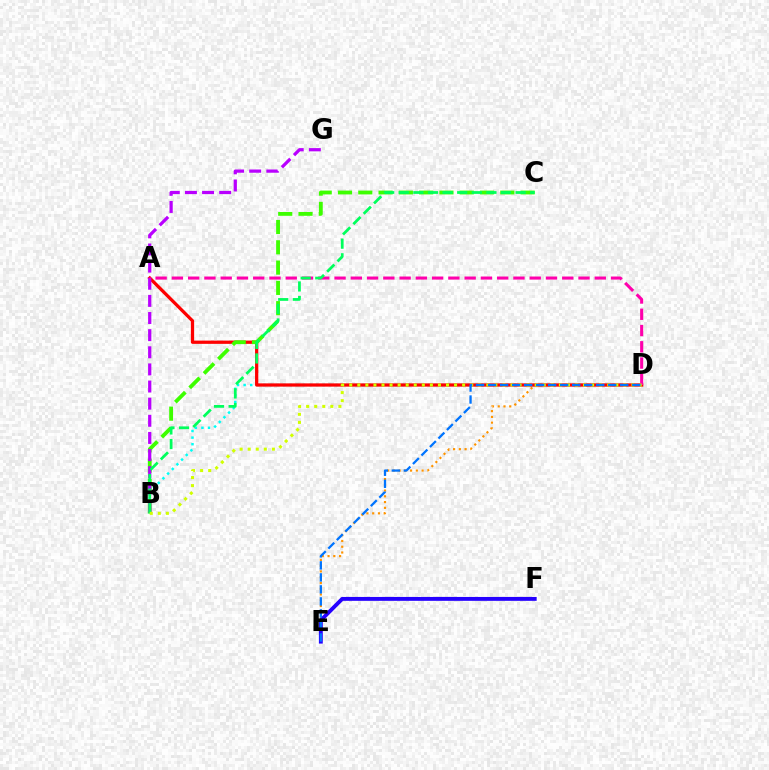{('B', 'D'): [{'color': '#00fff6', 'line_style': 'dotted', 'thickness': 1.79}, {'color': '#d1ff00', 'line_style': 'dotted', 'thickness': 2.19}], ('D', 'E'): [{'color': '#ff9400', 'line_style': 'dotted', 'thickness': 1.57}, {'color': '#0074ff', 'line_style': 'dashed', 'thickness': 1.63}], ('A', 'D'): [{'color': '#ff0000', 'line_style': 'solid', 'thickness': 2.34}, {'color': '#ff00ac', 'line_style': 'dashed', 'thickness': 2.21}], ('B', 'C'): [{'color': '#3dff00', 'line_style': 'dashed', 'thickness': 2.76}, {'color': '#00ff5c', 'line_style': 'dashed', 'thickness': 1.98}], ('B', 'G'): [{'color': '#b900ff', 'line_style': 'dashed', 'thickness': 2.33}], ('E', 'F'): [{'color': '#2500ff', 'line_style': 'solid', 'thickness': 2.8}]}